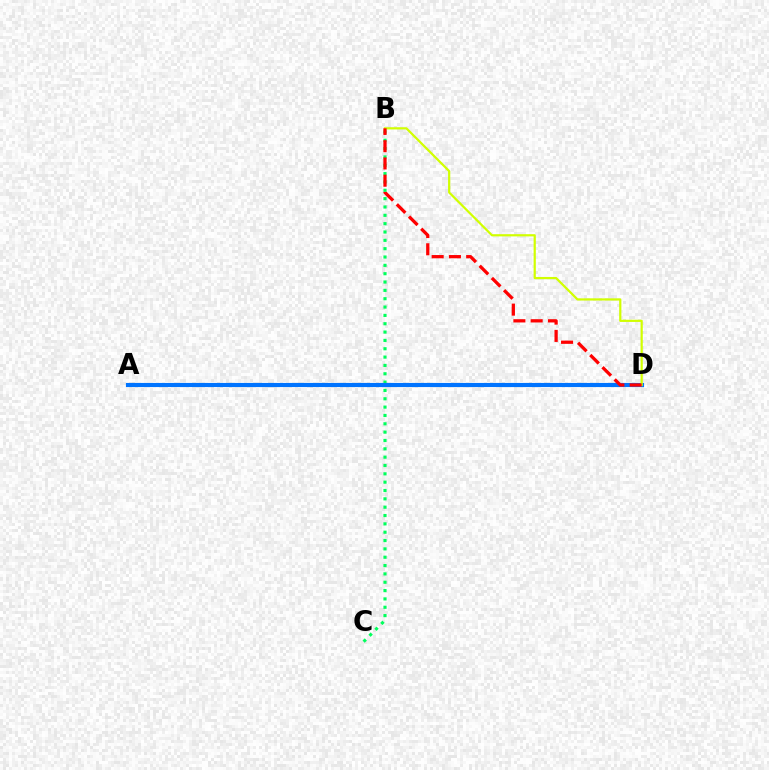{('B', 'C'): [{'color': '#00ff5c', 'line_style': 'dotted', 'thickness': 2.27}], ('A', 'D'): [{'color': '#b900ff', 'line_style': 'dotted', 'thickness': 2.87}, {'color': '#0074ff', 'line_style': 'solid', 'thickness': 2.98}], ('B', 'D'): [{'color': '#d1ff00', 'line_style': 'solid', 'thickness': 1.59}, {'color': '#ff0000', 'line_style': 'dashed', 'thickness': 2.35}]}